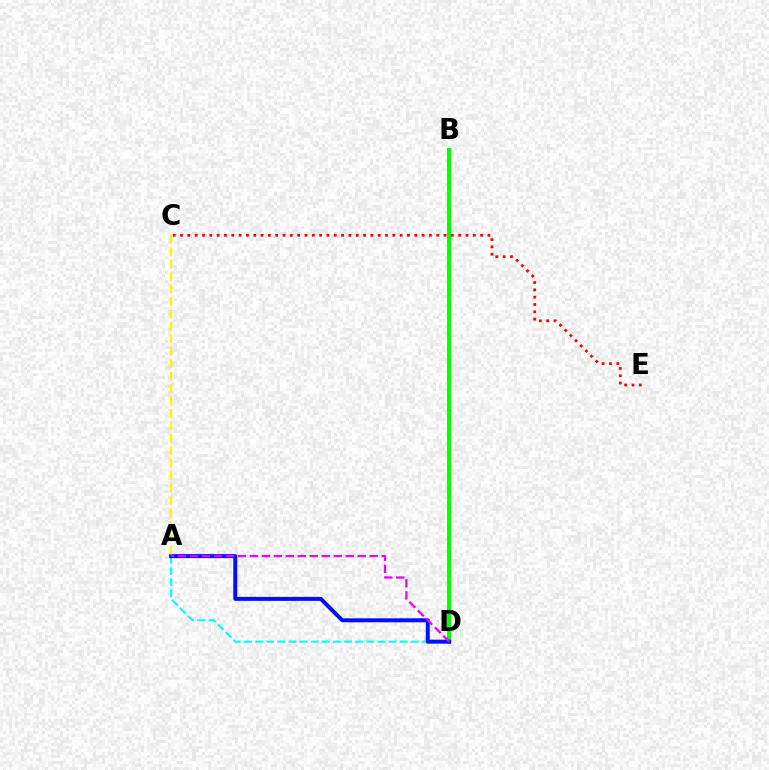{('A', 'D'): [{'color': '#00fff6', 'line_style': 'dashed', 'thickness': 1.51}, {'color': '#0010ff', 'line_style': 'solid', 'thickness': 2.87}, {'color': '#ee00ff', 'line_style': 'dashed', 'thickness': 1.63}], ('B', 'D'): [{'color': '#08ff00', 'line_style': 'solid', 'thickness': 2.89}], ('C', 'E'): [{'color': '#ff0000', 'line_style': 'dotted', 'thickness': 1.99}], ('A', 'C'): [{'color': '#fcf500', 'line_style': 'dashed', 'thickness': 1.69}]}